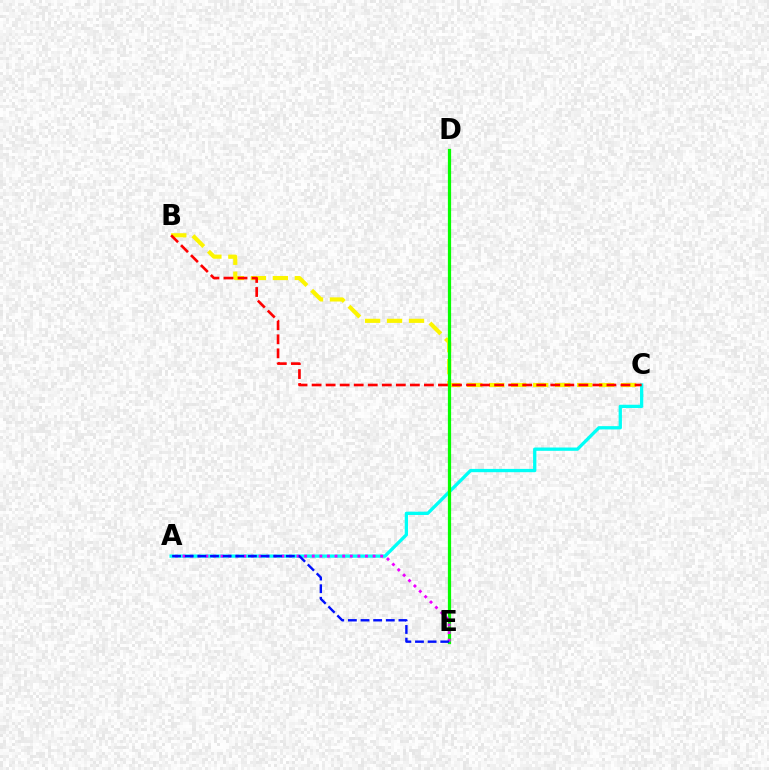{('A', 'C'): [{'color': '#00fff6', 'line_style': 'solid', 'thickness': 2.37}], ('B', 'C'): [{'color': '#fcf500', 'line_style': 'dashed', 'thickness': 2.99}, {'color': '#ff0000', 'line_style': 'dashed', 'thickness': 1.91}], ('D', 'E'): [{'color': '#08ff00', 'line_style': 'solid', 'thickness': 2.32}], ('A', 'E'): [{'color': '#ee00ff', 'line_style': 'dotted', 'thickness': 2.07}, {'color': '#0010ff', 'line_style': 'dashed', 'thickness': 1.72}]}